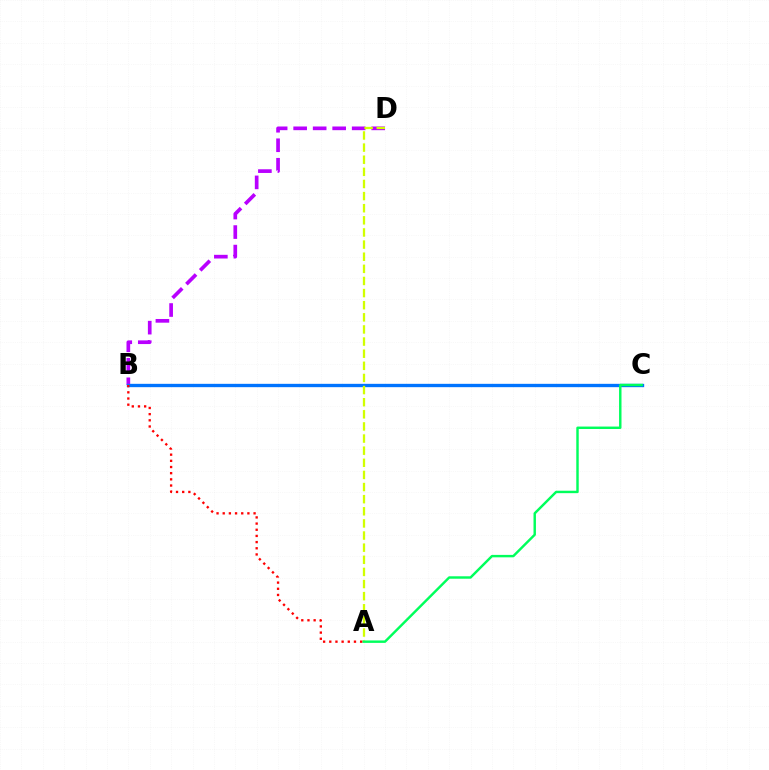{('B', 'D'): [{'color': '#b900ff', 'line_style': 'dashed', 'thickness': 2.65}], ('B', 'C'): [{'color': '#0074ff', 'line_style': 'solid', 'thickness': 2.41}], ('A', 'D'): [{'color': '#d1ff00', 'line_style': 'dashed', 'thickness': 1.65}], ('A', 'C'): [{'color': '#00ff5c', 'line_style': 'solid', 'thickness': 1.75}], ('A', 'B'): [{'color': '#ff0000', 'line_style': 'dotted', 'thickness': 1.68}]}